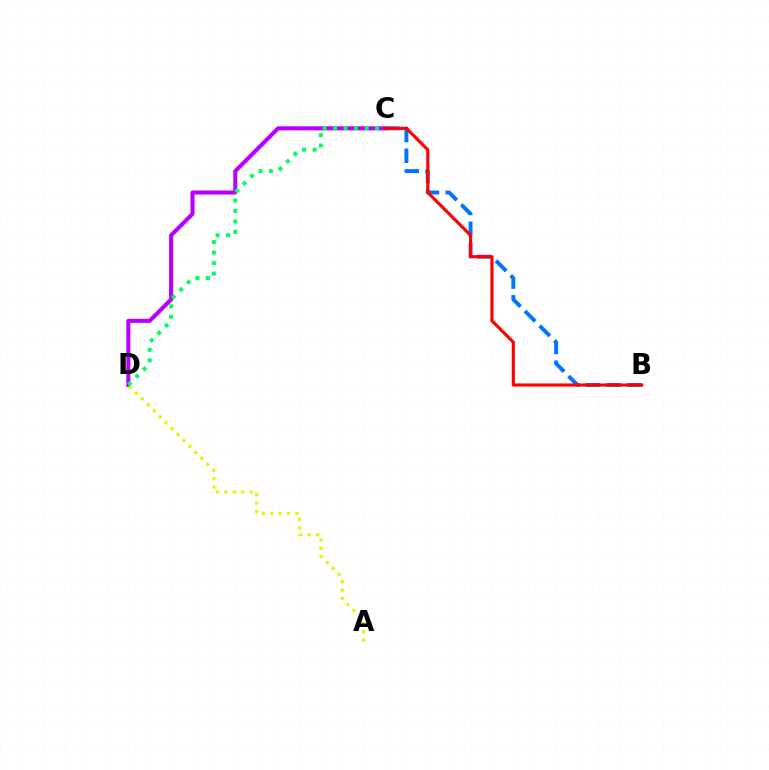{('C', 'D'): [{'color': '#b900ff', 'line_style': 'solid', 'thickness': 2.93}, {'color': '#00ff5c', 'line_style': 'dotted', 'thickness': 2.85}], ('A', 'D'): [{'color': '#d1ff00', 'line_style': 'dotted', 'thickness': 2.29}], ('B', 'C'): [{'color': '#0074ff', 'line_style': 'dashed', 'thickness': 2.82}, {'color': '#ff0000', 'line_style': 'solid', 'thickness': 2.25}]}